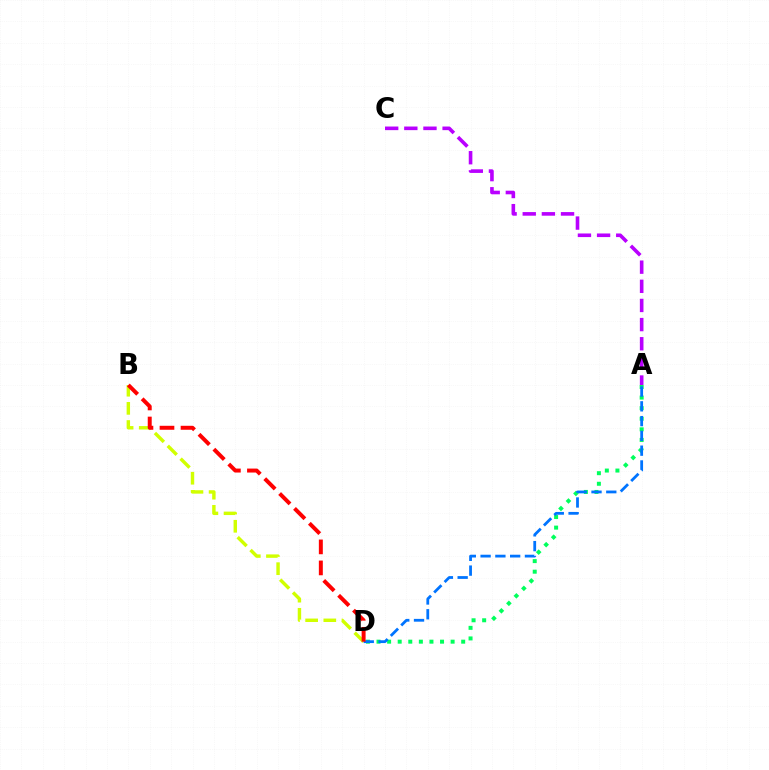{('A', 'D'): [{'color': '#00ff5c', 'line_style': 'dotted', 'thickness': 2.88}, {'color': '#0074ff', 'line_style': 'dashed', 'thickness': 2.01}], ('B', 'D'): [{'color': '#d1ff00', 'line_style': 'dashed', 'thickness': 2.47}, {'color': '#ff0000', 'line_style': 'dashed', 'thickness': 2.86}], ('A', 'C'): [{'color': '#b900ff', 'line_style': 'dashed', 'thickness': 2.6}]}